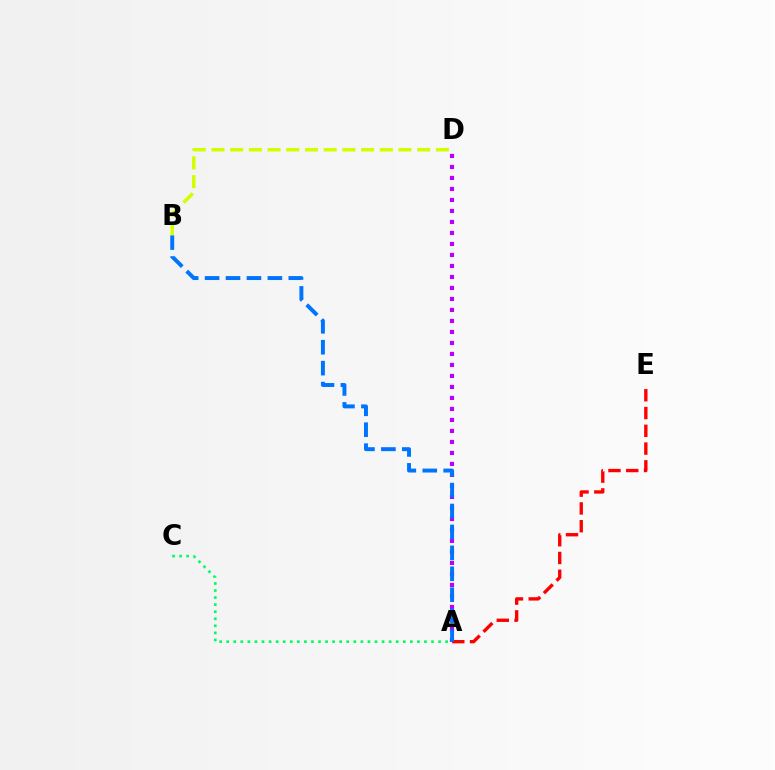{('A', 'C'): [{'color': '#00ff5c', 'line_style': 'dotted', 'thickness': 1.92}], ('A', 'D'): [{'color': '#b900ff', 'line_style': 'dotted', 'thickness': 2.99}], ('A', 'E'): [{'color': '#ff0000', 'line_style': 'dashed', 'thickness': 2.41}], ('A', 'B'): [{'color': '#0074ff', 'line_style': 'dashed', 'thickness': 2.84}], ('B', 'D'): [{'color': '#d1ff00', 'line_style': 'dashed', 'thickness': 2.54}]}